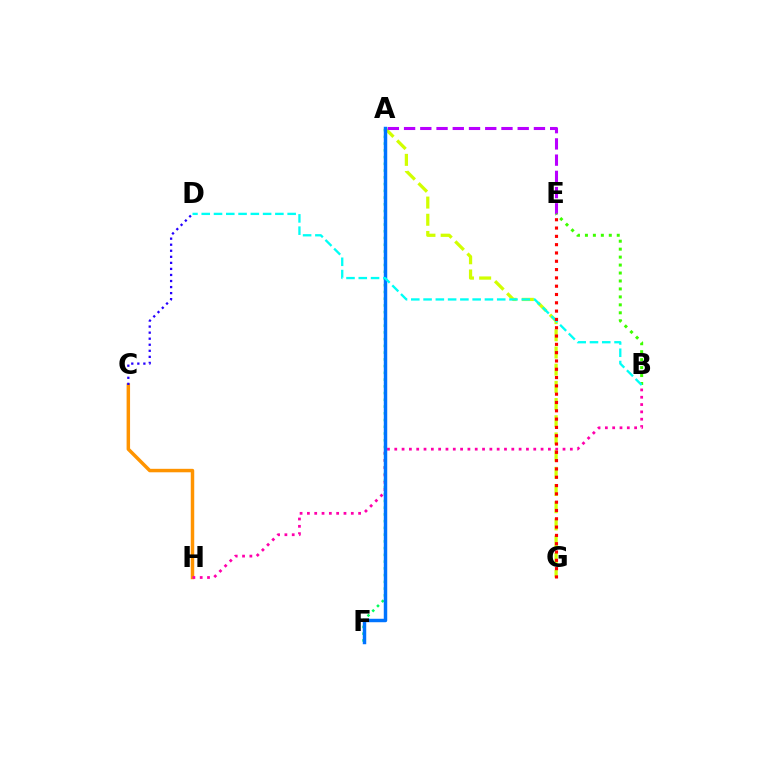{('C', 'H'): [{'color': '#ff9400', 'line_style': 'solid', 'thickness': 2.5}], ('A', 'F'): [{'color': '#00ff5c', 'line_style': 'dotted', 'thickness': 1.83}, {'color': '#0074ff', 'line_style': 'solid', 'thickness': 2.49}], ('A', 'G'): [{'color': '#d1ff00', 'line_style': 'dashed', 'thickness': 2.34}], ('A', 'E'): [{'color': '#b900ff', 'line_style': 'dashed', 'thickness': 2.21}], ('B', 'H'): [{'color': '#ff00ac', 'line_style': 'dotted', 'thickness': 1.99}], ('B', 'E'): [{'color': '#3dff00', 'line_style': 'dotted', 'thickness': 2.16}], ('B', 'D'): [{'color': '#00fff6', 'line_style': 'dashed', 'thickness': 1.67}], ('C', 'D'): [{'color': '#2500ff', 'line_style': 'dotted', 'thickness': 1.64}], ('E', 'G'): [{'color': '#ff0000', 'line_style': 'dotted', 'thickness': 2.26}]}